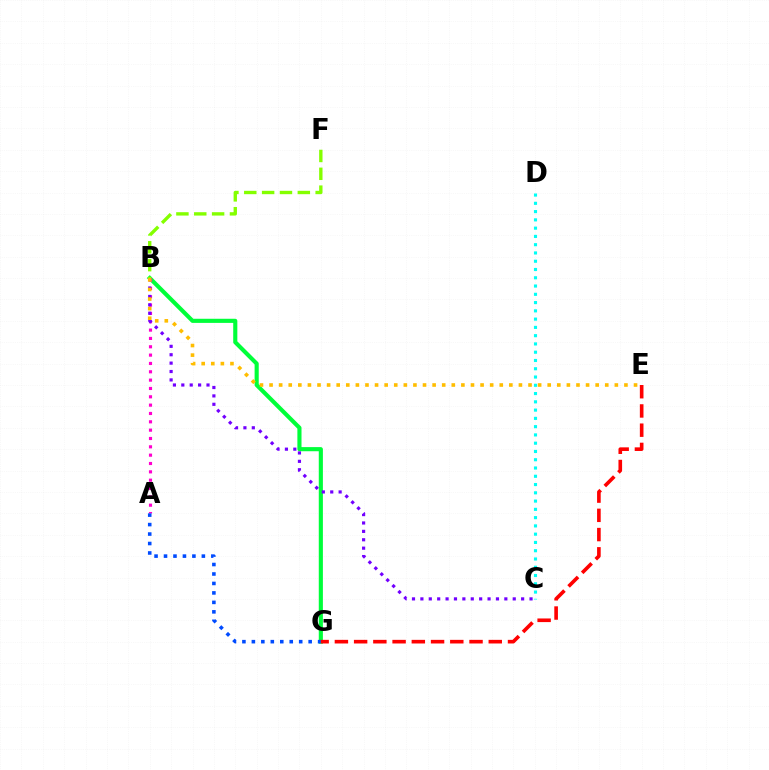{('B', 'G'): [{'color': '#00ff39', 'line_style': 'solid', 'thickness': 2.97}], ('A', 'B'): [{'color': '#ff00cf', 'line_style': 'dotted', 'thickness': 2.27}], ('B', 'C'): [{'color': '#7200ff', 'line_style': 'dotted', 'thickness': 2.28}], ('A', 'G'): [{'color': '#004bff', 'line_style': 'dotted', 'thickness': 2.57}], ('E', 'G'): [{'color': '#ff0000', 'line_style': 'dashed', 'thickness': 2.61}], ('B', 'F'): [{'color': '#84ff00', 'line_style': 'dashed', 'thickness': 2.43}], ('C', 'D'): [{'color': '#00fff6', 'line_style': 'dotted', 'thickness': 2.25}], ('B', 'E'): [{'color': '#ffbd00', 'line_style': 'dotted', 'thickness': 2.61}]}